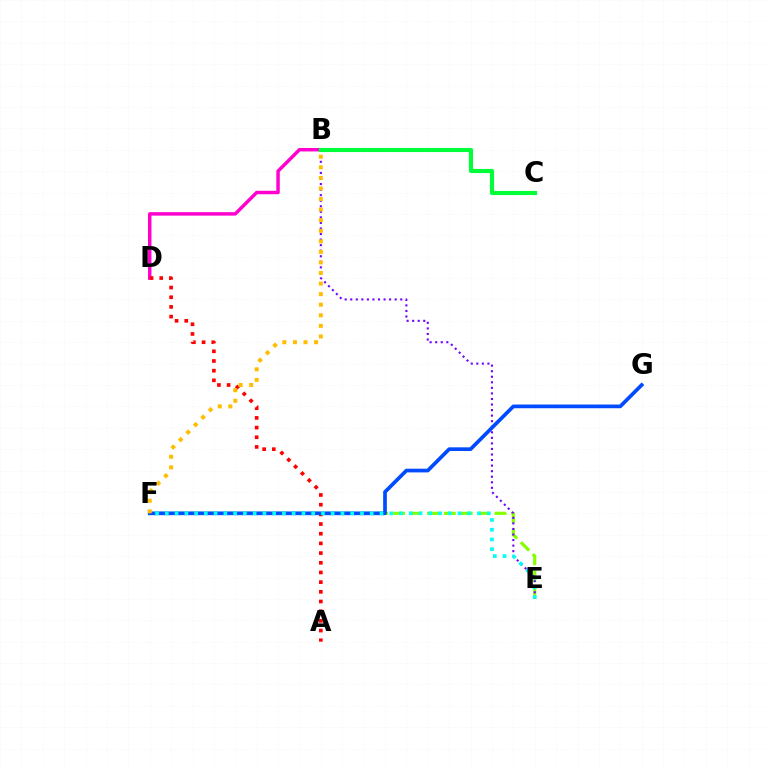{('E', 'F'): [{'color': '#84ff00', 'line_style': 'dashed', 'thickness': 2.29}, {'color': '#00fff6', 'line_style': 'dotted', 'thickness': 2.65}], ('B', 'D'): [{'color': '#ff00cf', 'line_style': 'solid', 'thickness': 2.49}], ('B', 'E'): [{'color': '#7200ff', 'line_style': 'dotted', 'thickness': 1.51}], ('A', 'D'): [{'color': '#ff0000', 'line_style': 'dotted', 'thickness': 2.63}], ('B', 'C'): [{'color': '#00ff39', 'line_style': 'solid', 'thickness': 2.96}], ('F', 'G'): [{'color': '#004bff', 'line_style': 'solid', 'thickness': 2.66}], ('B', 'F'): [{'color': '#ffbd00', 'line_style': 'dotted', 'thickness': 2.87}]}